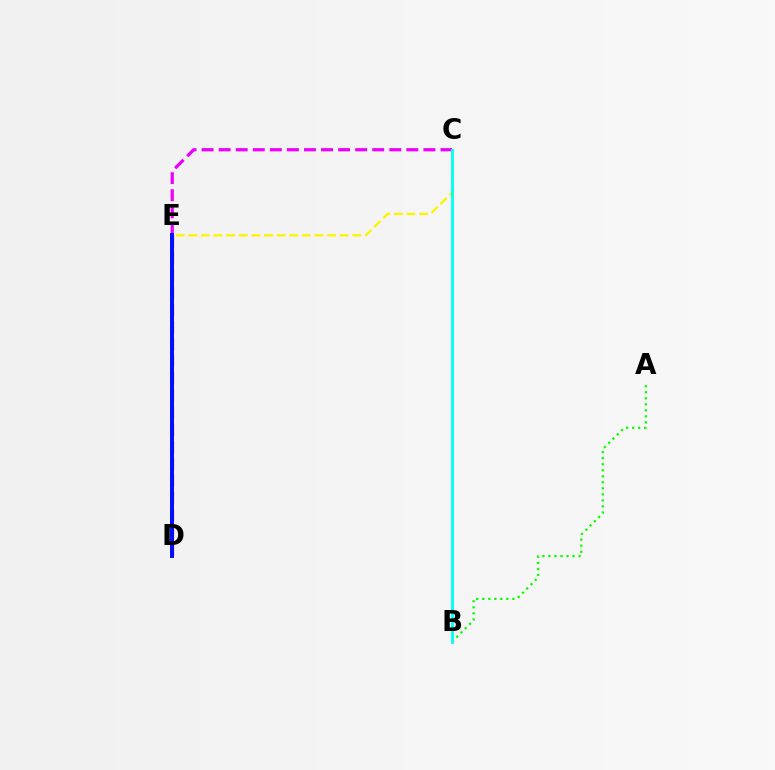{('D', 'E'): [{'color': '#ff0000', 'line_style': 'dashed', 'thickness': 2.33}, {'color': '#0010ff', 'line_style': 'solid', 'thickness': 2.86}], ('C', 'E'): [{'color': '#ee00ff', 'line_style': 'dashed', 'thickness': 2.32}, {'color': '#fcf500', 'line_style': 'dashed', 'thickness': 1.71}], ('A', 'B'): [{'color': '#08ff00', 'line_style': 'dotted', 'thickness': 1.64}], ('B', 'C'): [{'color': '#00fff6', 'line_style': 'solid', 'thickness': 2.06}]}